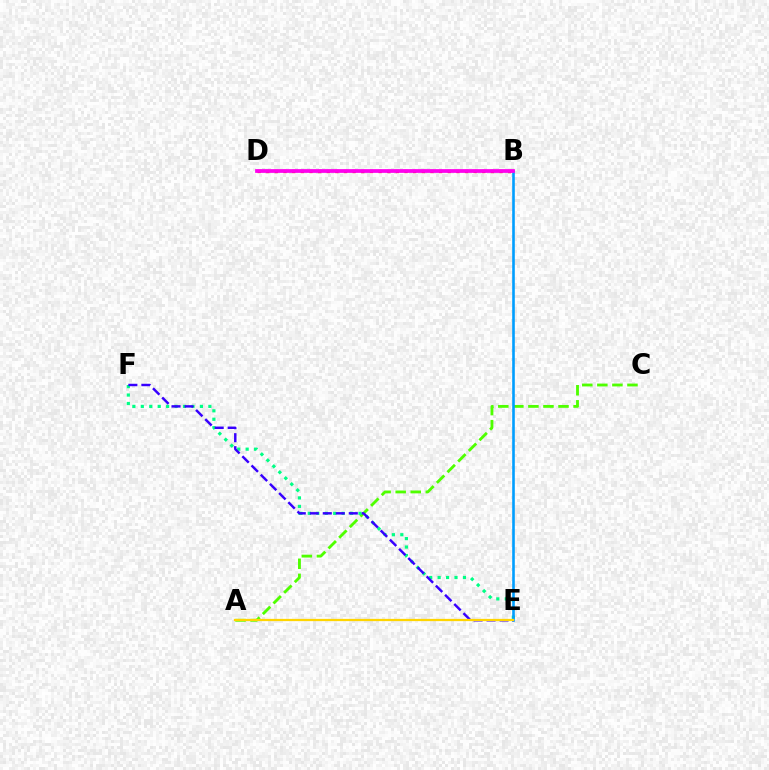{('A', 'C'): [{'color': '#4fff00', 'line_style': 'dashed', 'thickness': 2.05}], ('E', 'F'): [{'color': '#00ff86', 'line_style': 'dotted', 'thickness': 2.29}, {'color': '#3700ff', 'line_style': 'dashed', 'thickness': 1.77}], ('B', 'D'): [{'color': '#ff0000', 'line_style': 'dotted', 'thickness': 2.35}, {'color': '#ff00ed', 'line_style': 'solid', 'thickness': 2.7}], ('B', 'E'): [{'color': '#009eff', 'line_style': 'solid', 'thickness': 1.88}], ('A', 'E'): [{'color': '#ffd500', 'line_style': 'solid', 'thickness': 1.62}]}